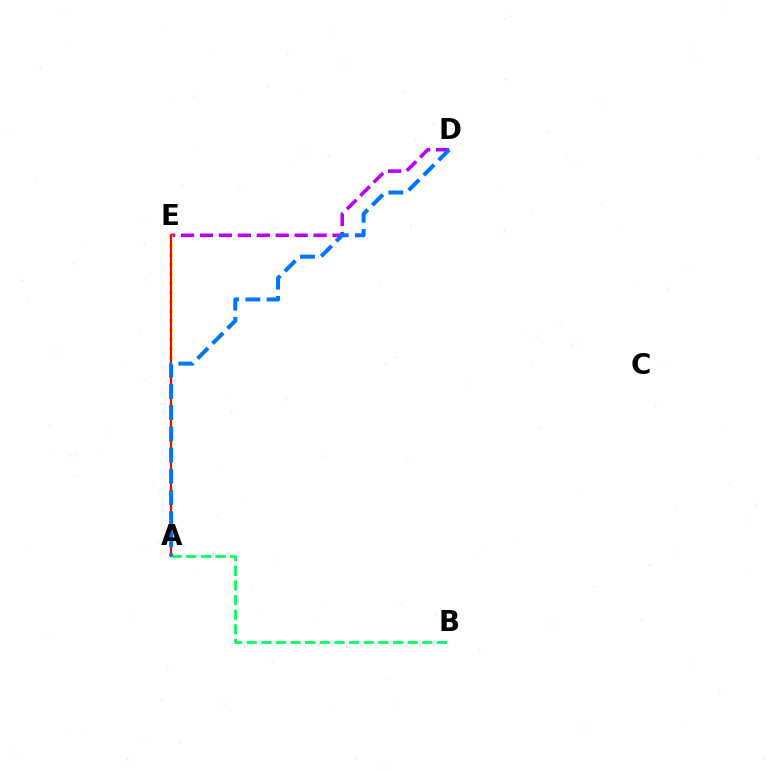{('D', 'E'): [{'color': '#b900ff', 'line_style': 'dashed', 'thickness': 2.57}], ('A', 'E'): [{'color': '#d1ff00', 'line_style': 'dotted', 'thickness': 2.53}, {'color': '#ff0000', 'line_style': 'solid', 'thickness': 1.51}], ('A', 'B'): [{'color': '#00ff5c', 'line_style': 'dashed', 'thickness': 1.99}], ('A', 'D'): [{'color': '#0074ff', 'line_style': 'dashed', 'thickness': 2.88}]}